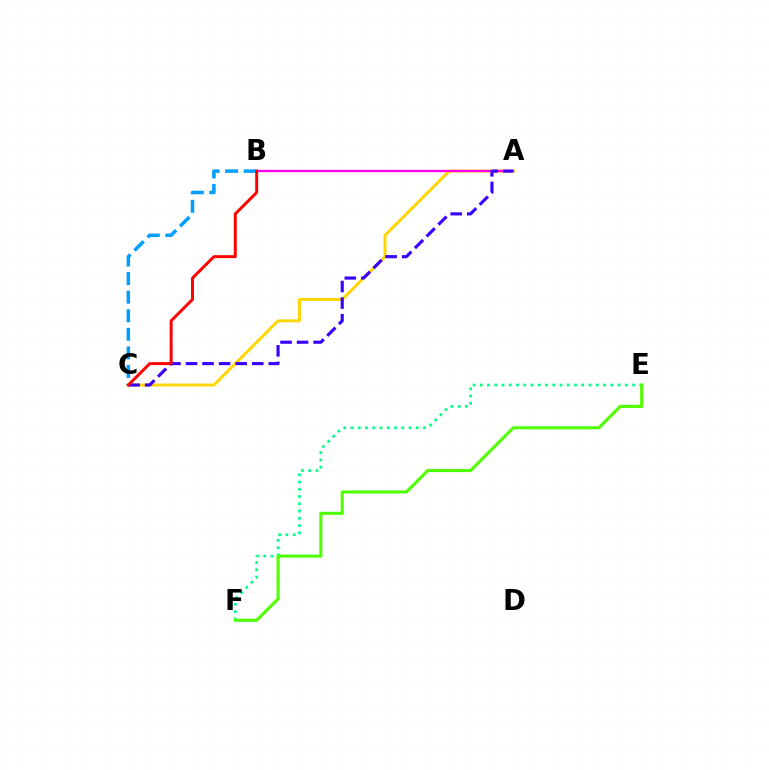{('E', 'F'): [{'color': '#00ff86', 'line_style': 'dotted', 'thickness': 1.97}, {'color': '#4fff00', 'line_style': 'solid', 'thickness': 2.22}], ('B', 'C'): [{'color': '#009eff', 'line_style': 'dashed', 'thickness': 2.52}, {'color': '#ff0000', 'line_style': 'solid', 'thickness': 2.13}], ('A', 'C'): [{'color': '#ffd500', 'line_style': 'solid', 'thickness': 2.11}, {'color': '#3700ff', 'line_style': 'dashed', 'thickness': 2.25}], ('A', 'B'): [{'color': '#ff00ed', 'line_style': 'solid', 'thickness': 1.65}]}